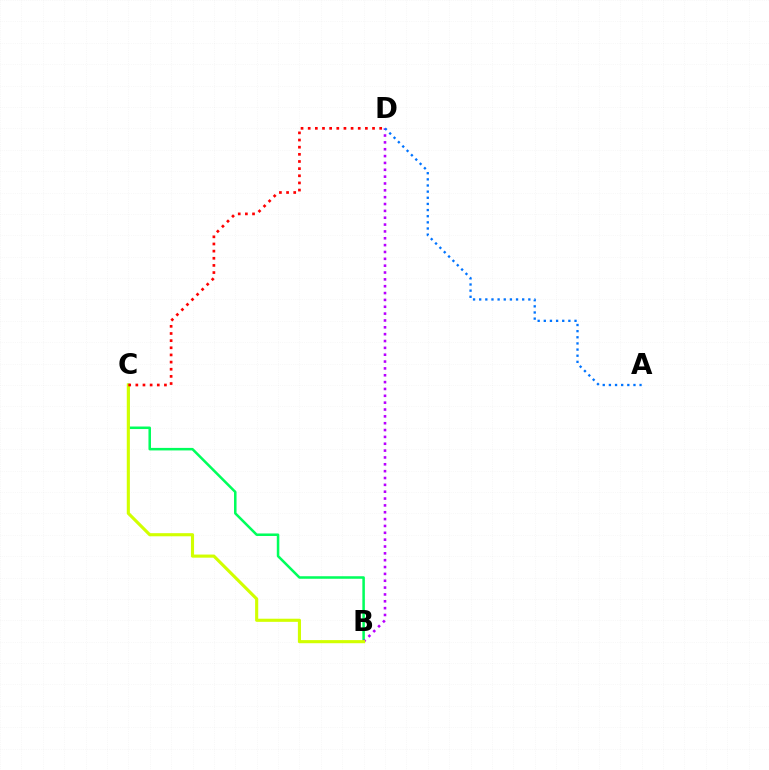{('B', 'C'): [{'color': '#00ff5c', 'line_style': 'solid', 'thickness': 1.82}, {'color': '#d1ff00', 'line_style': 'solid', 'thickness': 2.24}], ('B', 'D'): [{'color': '#b900ff', 'line_style': 'dotted', 'thickness': 1.86}], ('A', 'D'): [{'color': '#0074ff', 'line_style': 'dotted', 'thickness': 1.67}], ('C', 'D'): [{'color': '#ff0000', 'line_style': 'dotted', 'thickness': 1.94}]}